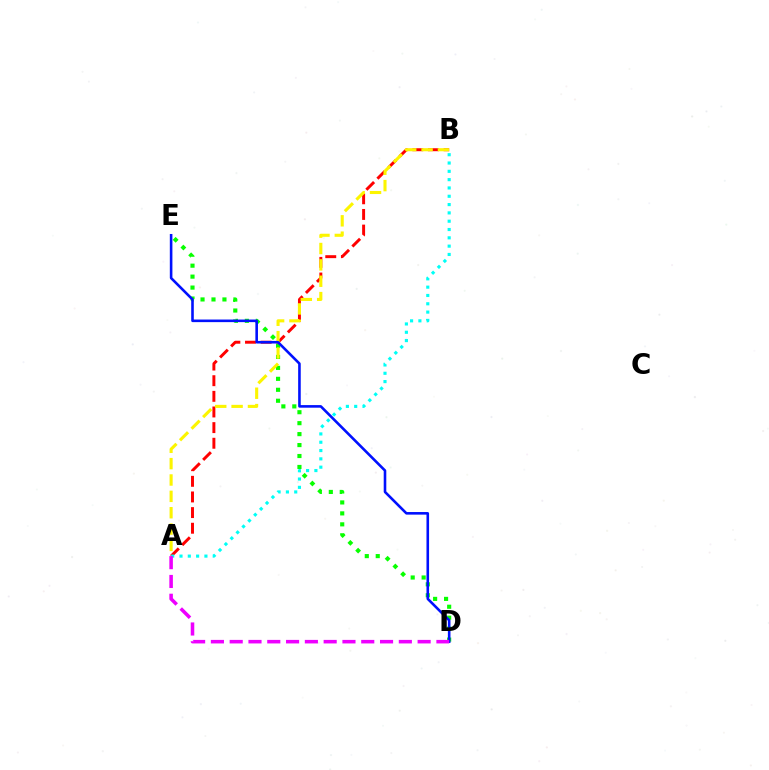{('D', 'E'): [{'color': '#08ff00', 'line_style': 'dotted', 'thickness': 2.98}, {'color': '#0010ff', 'line_style': 'solid', 'thickness': 1.87}], ('A', 'B'): [{'color': '#ff0000', 'line_style': 'dashed', 'thickness': 2.12}, {'color': '#00fff6', 'line_style': 'dotted', 'thickness': 2.26}, {'color': '#fcf500', 'line_style': 'dashed', 'thickness': 2.22}], ('A', 'D'): [{'color': '#ee00ff', 'line_style': 'dashed', 'thickness': 2.55}]}